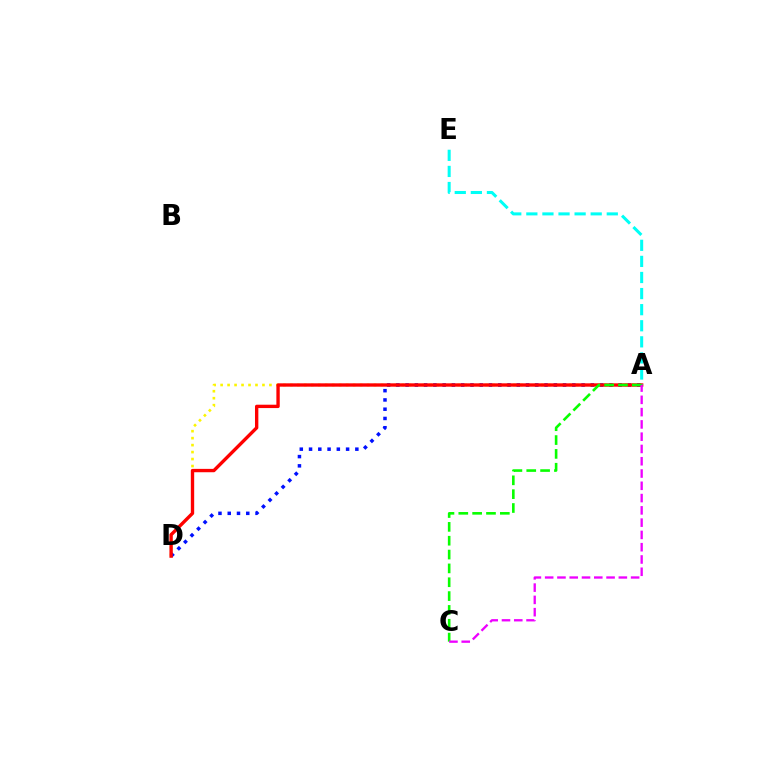{('A', 'D'): [{'color': '#fcf500', 'line_style': 'dotted', 'thickness': 1.89}, {'color': '#0010ff', 'line_style': 'dotted', 'thickness': 2.52}, {'color': '#ff0000', 'line_style': 'solid', 'thickness': 2.42}], ('A', 'E'): [{'color': '#00fff6', 'line_style': 'dashed', 'thickness': 2.19}], ('A', 'C'): [{'color': '#08ff00', 'line_style': 'dashed', 'thickness': 1.88}, {'color': '#ee00ff', 'line_style': 'dashed', 'thickness': 1.67}]}